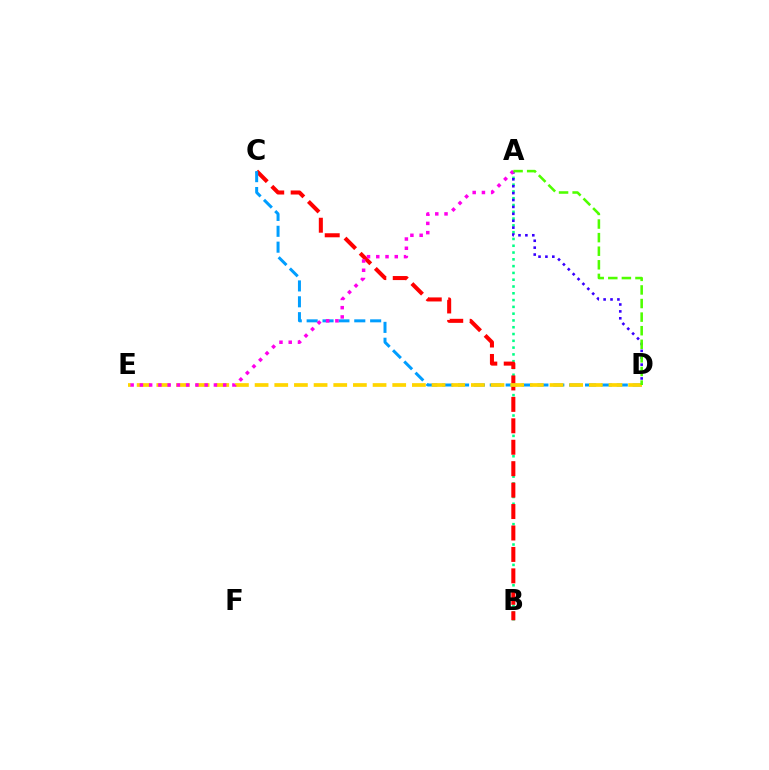{('A', 'B'): [{'color': '#00ff86', 'line_style': 'dotted', 'thickness': 1.84}], ('B', 'C'): [{'color': '#ff0000', 'line_style': 'dashed', 'thickness': 2.91}], ('A', 'D'): [{'color': '#3700ff', 'line_style': 'dotted', 'thickness': 1.88}, {'color': '#4fff00', 'line_style': 'dashed', 'thickness': 1.85}], ('C', 'D'): [{'color': '#009eff', 'line_style': 'dashed', 'thickness': 2.16}], ('D', 'E'): [{'color': '#ffd500', 'line_style': 'dashed', 'thickness': 2.67}], ('A', 'E'): [{'color': '#ff00ed', 'line_style': 'dotted', 'thickness': 2.51}]}